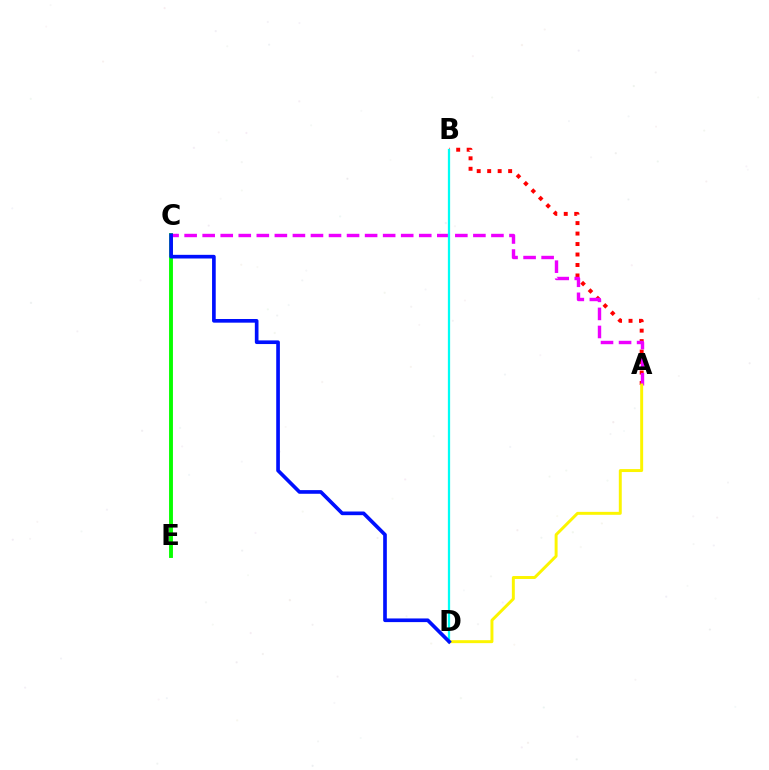{('C', 'E'): [{'color': '#08ff00', 'line_style': 'solid', 'thickness': 2.79}], ('A', 'B'): [{'color': '#ff0000', 'line_style': 'dotted', 'thickness': 2.85}], ('A', 'C'): [{'color': '#ee00ff', 'line_style': 'dashed', 'thickness': 2.45}], ('A', 'D'): [{'color': '#fcf500', 'line_style': 'solid', 'thickness': 2.12}], ('B', 'D'): [{'color': '#00fff6', 'line_style': 'solid', 'thickness': 1.63}], ('C', 'D'): [{'color': '#0010ff', 'line_style': 'solid', 'thickness': 2.63}]}